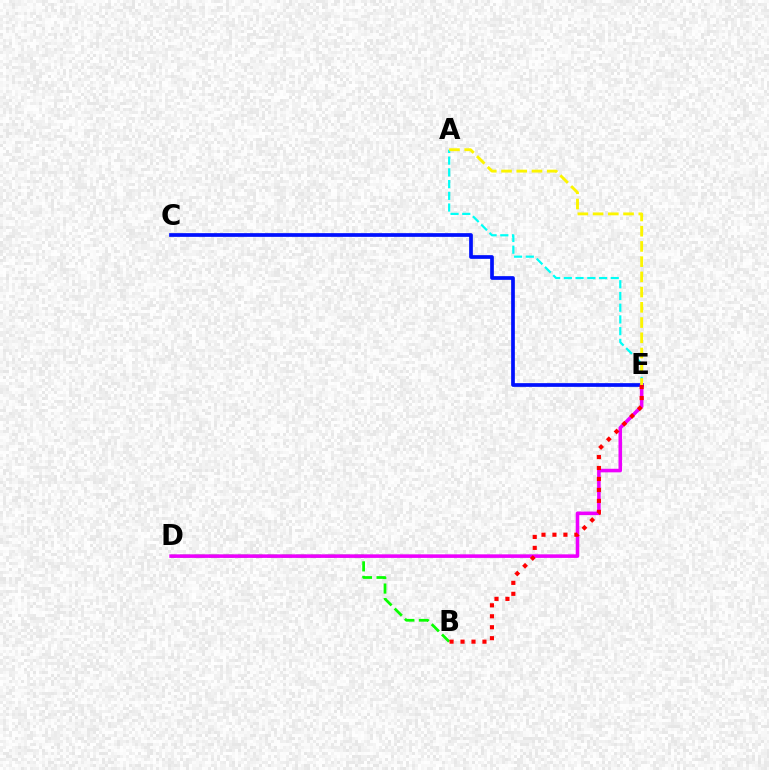{('C', 'E'): [{'color': '#0010ff', 'line_style': 'solid', 'thickness': 2.67}], ('A', 'E'): [{'color': '#00fff6', 'line_style': 'dashed', 'thickness': 1.59}, {'color': '#fcf500', 'line_style': 'dashed', 'thickness': 2.07}], ('B', 'D'): [{'color': '#08ff00', 'line_style': 'dashed', 'thickness': 1.97}], ('D', 'E'): [{'color': '#ee00ff', 'line_style': 'solid', 'thickness': 2.57}], ('B', 'E'): [{'color': '#ff0000', 'line_style': 'dotted', 'thickness': 2.98}]}